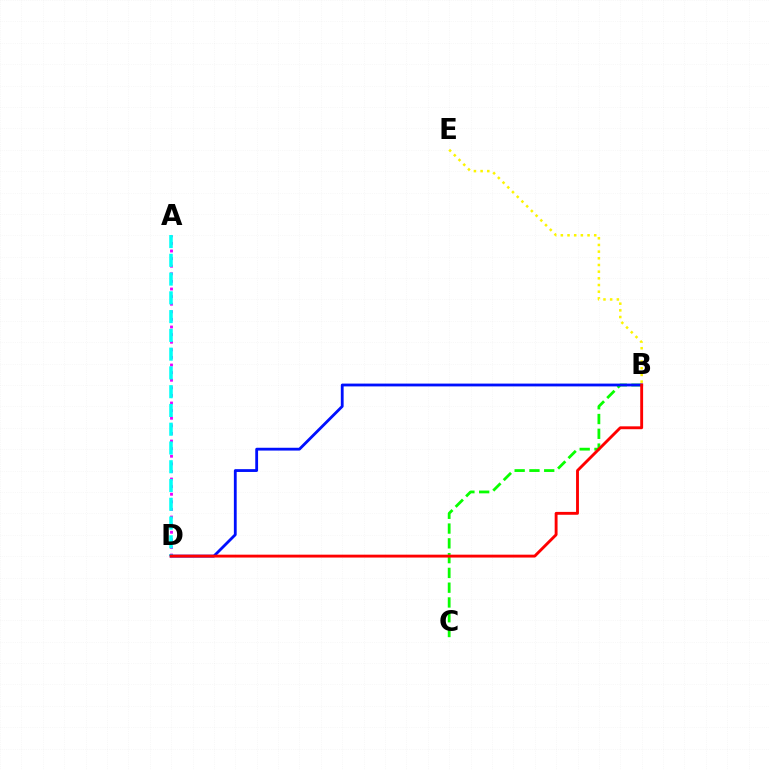{('A', 'D'): [{'color': '#ee00ff', 'line_style': 'dotted', 'thickness': 2.07}, {'color': '#00fff6', 'line_style': 'dashed', 'thickness': 2.55}], ('B', 'C'): [{'color': '#08ff00', 'line_style': 'dashed', 'thickness': 2.01}], ('B', 'E'): [{'color': '#fcf500', 'line_style': 'dotted', 'thickness': 1.81}], ('B', 'D'): [{'color': '#0010ff', 'line_style': 'solid', 'thickness': 2.03}, {'color': '#ff0000', 'line_style': 'solid', 'thickness': 2.07}]}